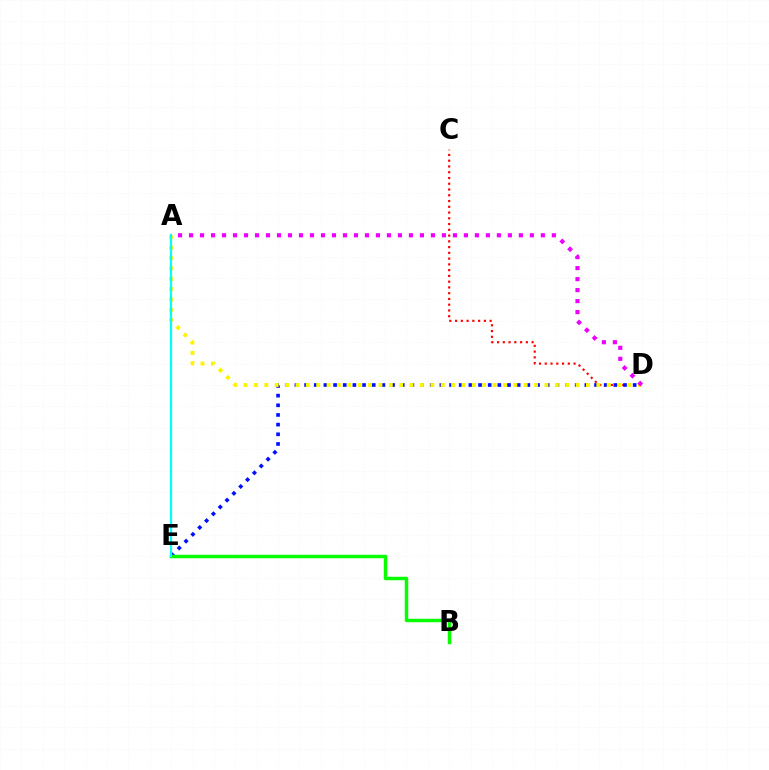{('C', 'D'): [{'color': '#ff0000', 'line_style': 'dotted', 'thickness': 1.56}], ('D', 'E'): [{'color': '#0010ff', 'line_style': 'dotted', 'thickness': 2.63}], ('B', 'E'): [{'color': '#08ff00', 'line_style': 'solid', 'thickness': 2.49}], ('A', 'D'): [{'color': '#fcf500', 'line_style': 'dotted', 'thickness': 2.82}, {'color': '#ee00ff', 'line_style': 'dotted', 'thickness': 2.99}], ('A', 'E'): [{'color': '#00fff6', 'line_style': 'solid', 'thickness': 1.62}]}